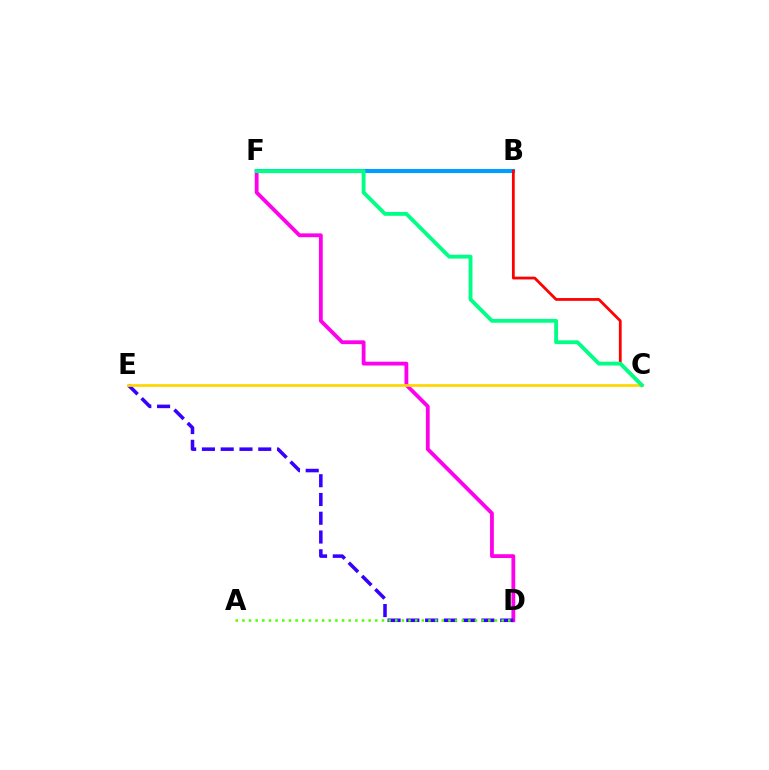{('D', 'F'): [{'color': '#ff00ed', 'line_style': 'solid', 'thickness': 2.74}], ('D', 'E'): [{'color': '#3700ff', 'line_style': 'dashed', 'thickness': 2.55}], ('C', 'E'): [{'color': '#ffd500', 'line_style': 'solid', 'thickness': 1.95}], ('B', 'F'): [{'color': '#009eff', 'line_style': 'solid', 'thickness': 2.94}], ('B', 'C'): [{'color': '#ff0000', 'line_style': 'solid', 'thickness': 2.0}], ('A', 'D'): [{'color': '#4fff00', 'line_style': 'dotted', 'thickness': 1.81}], ('C', 'F'): [{'color': '#00ff86', 'line_style': 'solid', 'thickness': 2.77}]}